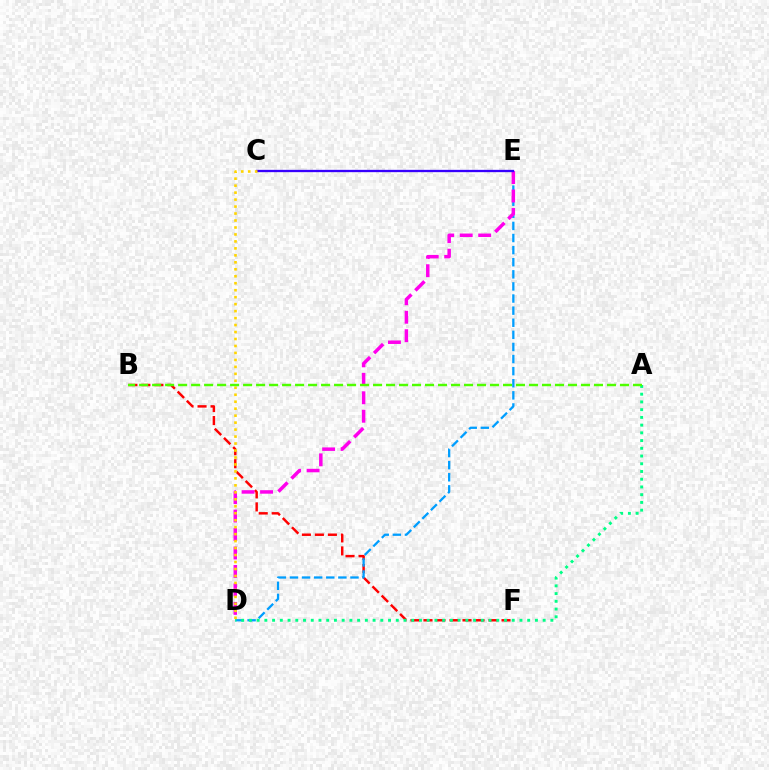{('B', 'F'): [{'color': '#ff0000', 'line_style': 'dashed', 'thickness': 1.77}], ('D', 'E'): [{'color': '#009eff', 'line_style': 'dashed', 'thickness': 1.64}, {'color': '#ff00ed', 'line_style': 'dashed', 'thickness': 2.51}], ('A', 'D'): [{'color': '#00ff86', 'line_style': 'dotted', 'thickness': 2.1}], ('C', 'E'): [{'color': '#3700ff', 'line_style': 'solid', 'thickness': 1.66}], ('C', 'D'): [{'color': '#ffd500', 'line_style': 'dotted', 'thickness': 1.89}], ('A', 'B'): [{'color': '#4fff00', 'line_style': 'dashed', 'thickness': 1.77}]}